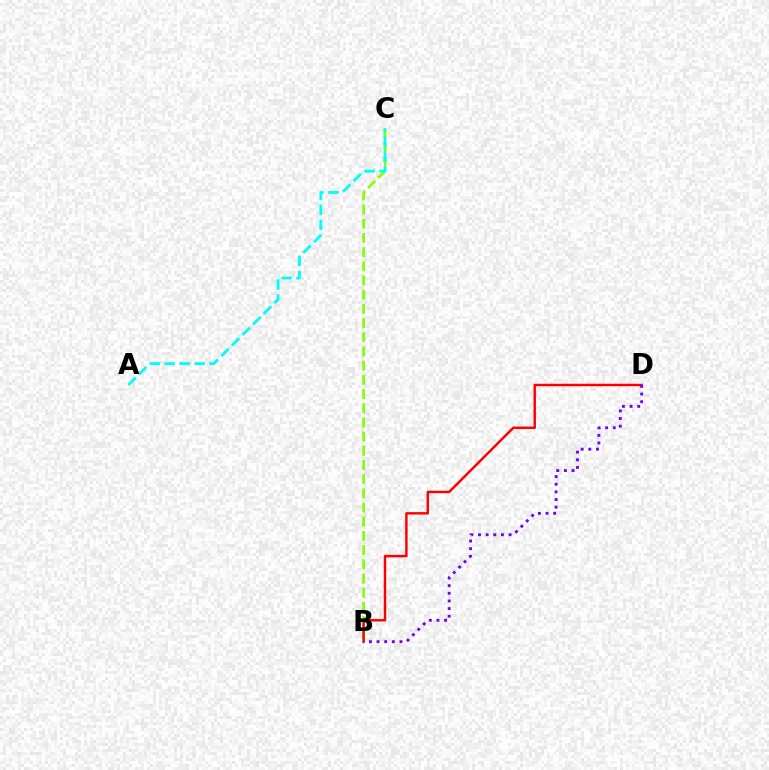{('B', 'C'): [{'color': '#84ff00', 'line_style': 'dashed', 'thickness': 1.93}], ('A', 'C'): [{'color': '#00fff6', 'line_style': 'dashed', 'thickness': 2.04}], ('B', 'D'): [{'color': '#ff0000', 'line_style': 'solid', 'thickness': 1.76}, {'color': '#7200ff', 'line_style': 'dotted', 'thickness': 2.08}]}